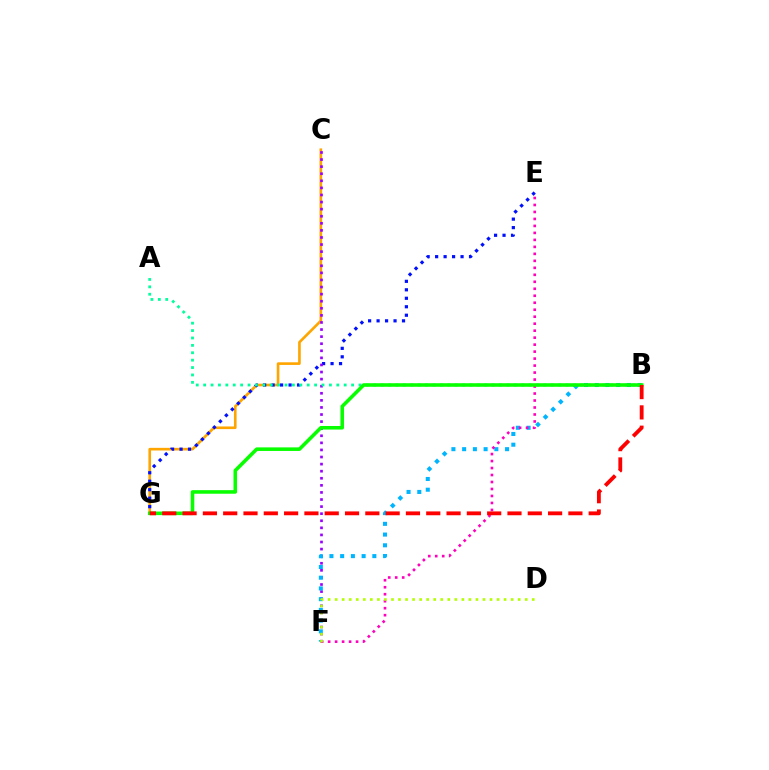{('C', 'G'): [{'color': '#ffa500', 'line_style': 'solid', 'thickness': 1.9}], ('E', 'G'): [{'color': '#0010ff', 'line_style': 'dotted', 'thickness': 2.3}], ('C', 'F'): [{'color': '#9b00ff', 'line_style': 'dotted', 'thickness': 1.92}], ('A', 'B'): [{'color': '#00ff9d', 'line_style': 'dotted', 'thickness': 2.01}], ('B', 'F'): [{'color': '#00b5ff', 'line_style': 'dotted', 'thickness': 2.92}], ('E', 'F'): [{'color': '#ff00bd', 'line_style': 'dotted', 'thickness': 1.9}], ('B', 'G'): [{'color': '#08ff00', 'line_style': 'solid', 'thickness': 2.57}, {'color': '#ff0000', 'line_style': 'dashed', 'thickness': 2.76}], ('D', 'F'): [{'color': '#b3ff00', 'line_style': 'dotted', 'thickness': 1.91}]}